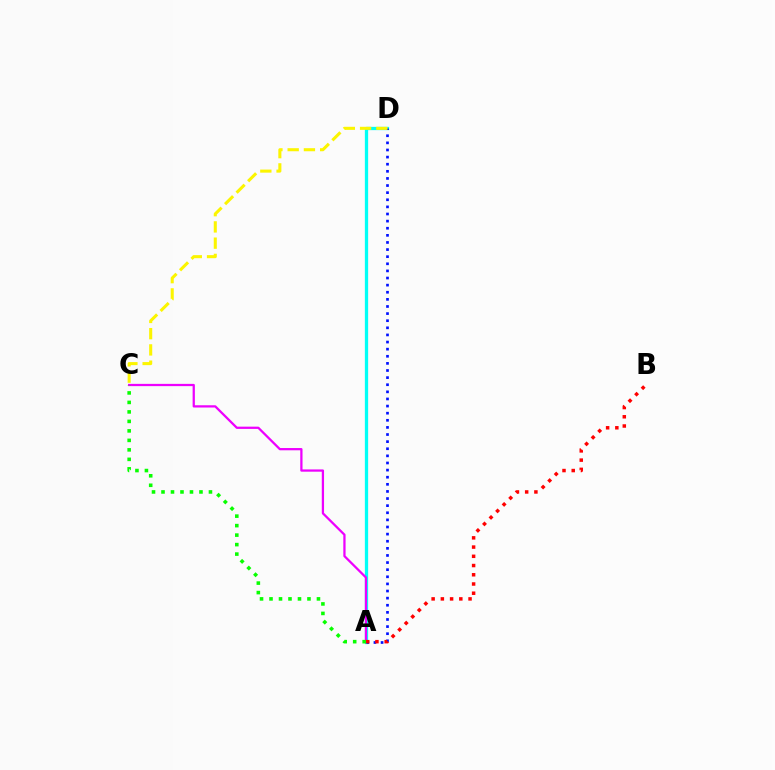{('A', 'D'): [{'color': '#00fff6', 'line_style': 'solid', 'thickness': 2.36}, {'color': '#0010ff', 'line_style': 'dotted', 'thickness': 1.93}], ('A', 'C'): [{'color': '#ee00ff', 'line_style': 'solid', 'thickness': 1.63}, {'color': '#08ff00', 'line_style': 'dotted', 'thickness': 2.58}], ('A', 'B'): [{'color': '#ff0000', 'line_style': 'dotted', 'thickness': 2.51}], ('C', 'D'): [{'color': '#fcf500', 'line_style': 'dashed', 'thickness': 2.21}]}